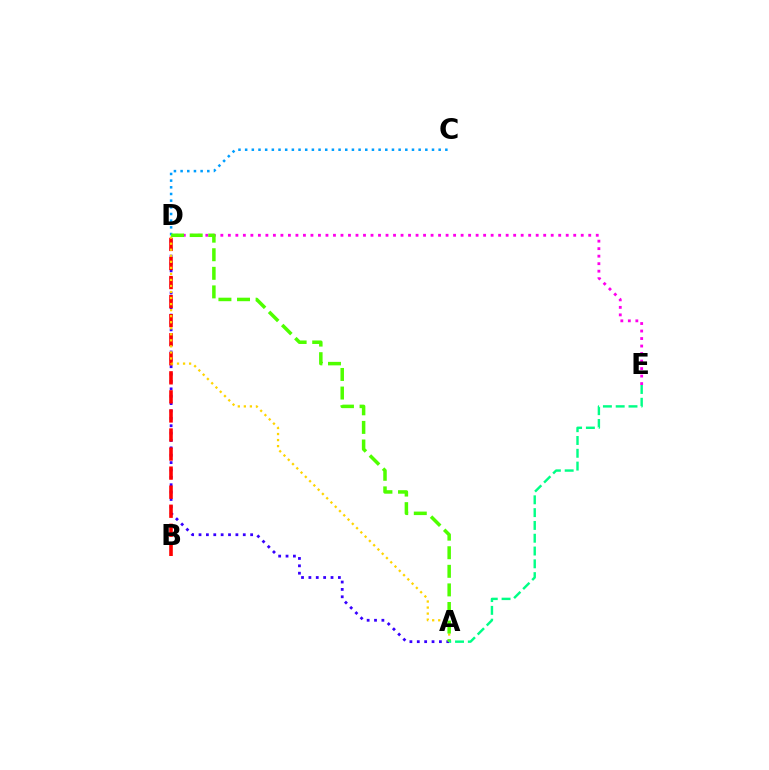{('A', 'D'): [{'color': '#3700ff', 'line_style': 'dotted', 'thickness': 2.0}, {'color': '#ffd500', 'line_style': 'dotted', 'thickness': 1.64}, {'color': '#4fff00', 'line_style': 'dashed', 'thickness': 2.52}], ('C', 'D'): [{'color': '#009eff', 'line_style': 'dotted', 'thickness': 1.81}], ('D', 'E'): [{'color': '#ff00ed', 'line_style': 'dotted', 'thickness': 2.04}], ('B', 'D'): [{'color': '#ff0000', 'line_style': 'dashed', 'thickness': 2.59}], ('A', 'E'): [{'color': '#00ff86', 'line_style': 'dashed', 'thickness': 1.74}]}